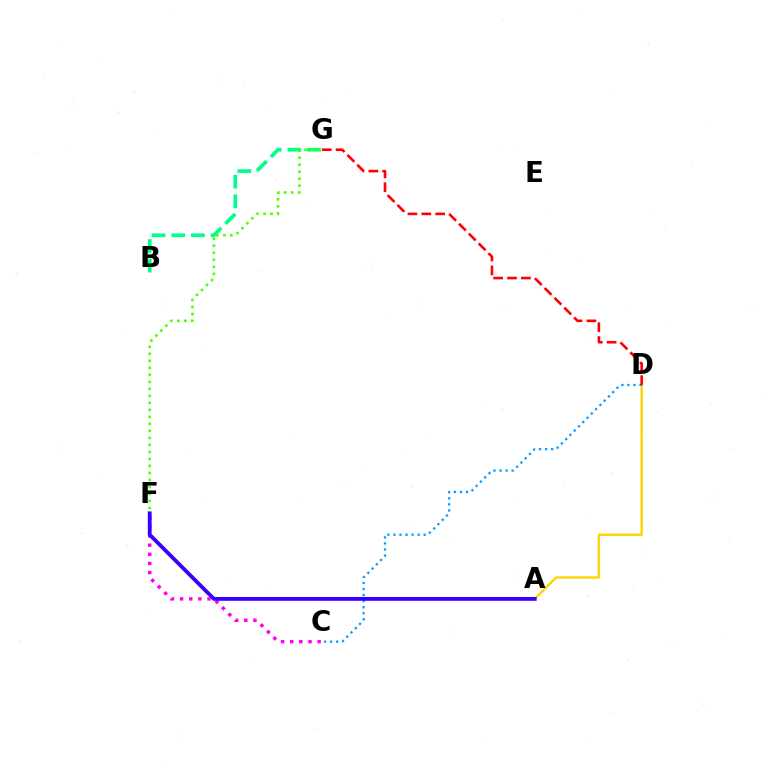{('A', 'D'): [{'color': '#ffd500', 'line_style': 'solid', 'thickness': 1.7}], ('C', 'D'): [{'color': '#009eff', 'line_style': 'dotted', 'thickness': 1.64}], ('D', 'G'): [{'color': '#ff0000', 'line_style': 'dashed', 'thickness': 1.88}], ('C', 'F'): [{'color': '#ff00ed', 'line_style': 'dotted', 'thickness': 2.48}], ('A', 'F'): [{'color': '#3700ff', 'line_style': 'solid', 'thickness': 2.76}], ('B', 'G'): [{'color': '#00ff86', 'line_style': 'dashed', 'thickness': 2.67}], ('F', 'G'): [{'color': '#4fff00', 'line_style': 'dotted', 'thickness': 1.9}]}